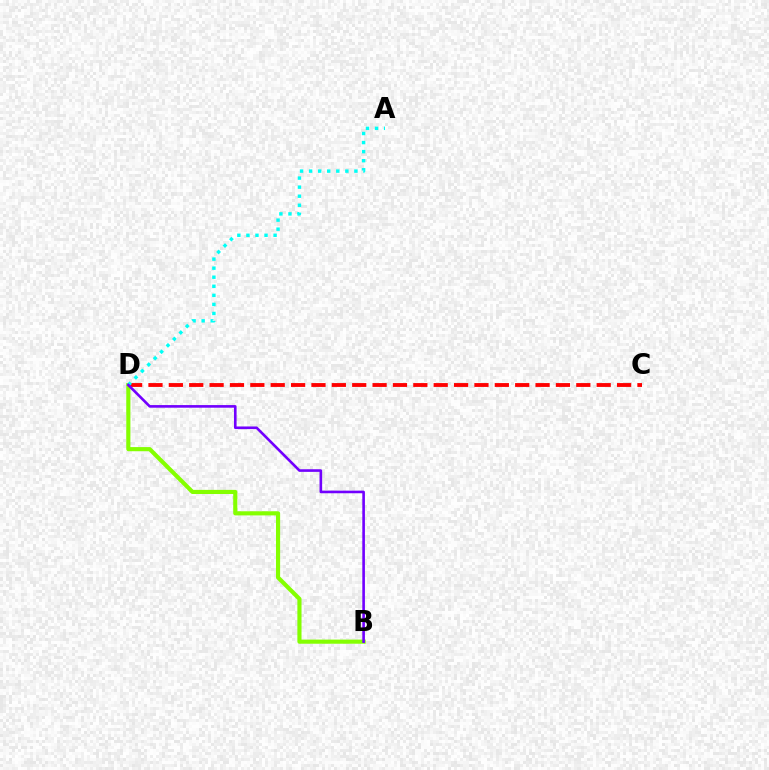{('B', 'D'): [{'color': '#84ff00', 'line_style': 'solid', 'thickness': 2.98}, {'color': '#7200ff', 'line_style': 'solid', 'thickness': 1.89}], ('C', 'D'): [{'color': '#ff0000', 'line_style': 'dashed', 'thickness': 2.77}], ('A', 'D'): [{'color': '#00fff6', 'line_style': 'dotted', 'thickness': 2.46}]}